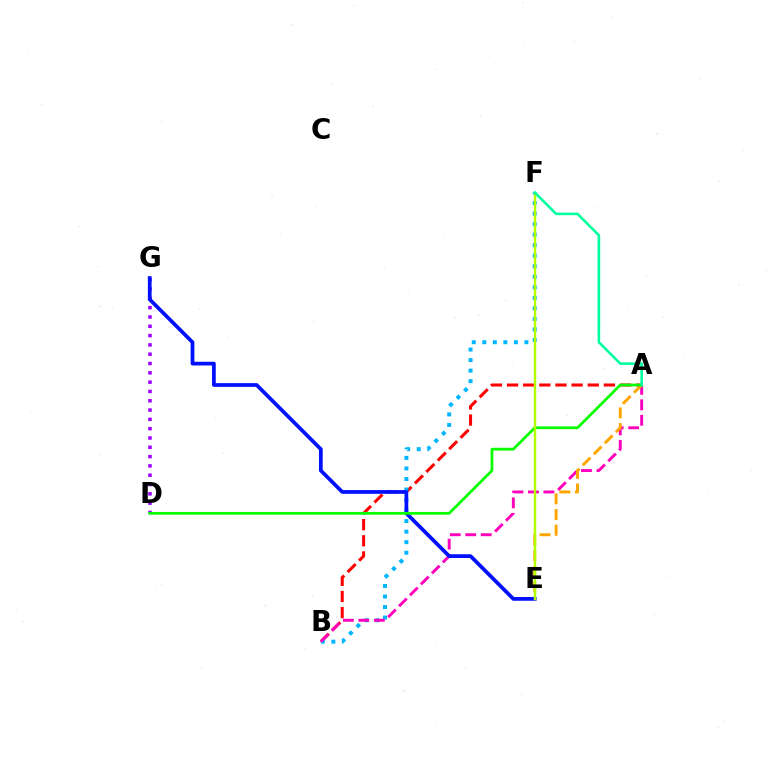{('A', 'B'): [{'color': '#ff0000', 'line_style': 'dashed', 'thickness': 2.19}, {'color': '#ff00bd', 'line_style': 'dashed', 'thickness': 2.1}], ('D', 'G'): [{'color': '#9b00ff', 'line_style': 'dotted', 'thickness': 2.53}], ('B', 'F'): [{'color': '#00b5ff', 'line_style': 'dotted', 'thickness': 2.86}], ('A', 'E'): [{'color': '#ffa500', 'line_style': 'dashed', 'thickness': 2.12}], ('E', 'G'): [{'color': '#0010ff', 'line_style': 'solid', 'thickness': 2.69}], ('A', 'D'): [{'color': '#08ff00', 'line_style': 'solid', 'thickness': 1.99}], ('E', 'F'): [{'color': '#b3ff00', 'line_style': 'solid', 'thickness': 1.75}], ('A', 'F'): [{'color': '#00ff9d', 'line_style': 'solid', 'thickness': 1.87}]}